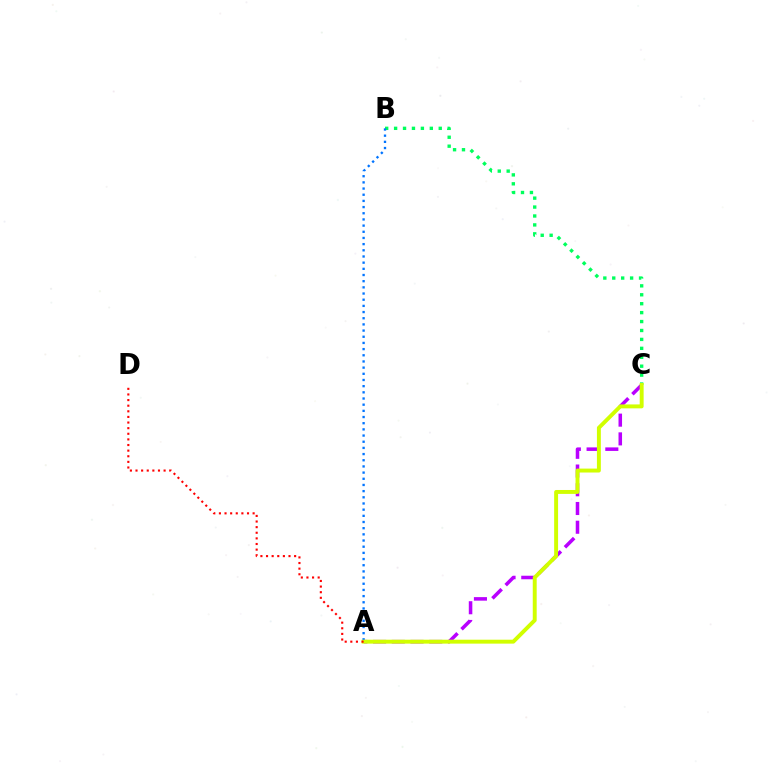{('B', 'C'): [{'color': '#00ff5c', 'line_style': 'dotted', 'thickness': 2.43}], ('A', 'C'): [{'color': '#b900ff', 'line_style': 'dashed', 'thickness': 2.54}, {'color': '#d1ff00', 'line_style': 'solid', 'thickness': 2.83}], ('A', 'B'): [{'color': '#0074ff', 'line_style': 'dotted', 'thickness': 1.68}], ('A', 'D'): [{'color': '#ff0000', 'line_style': 'dotted', 'thickness': 1.53}]}